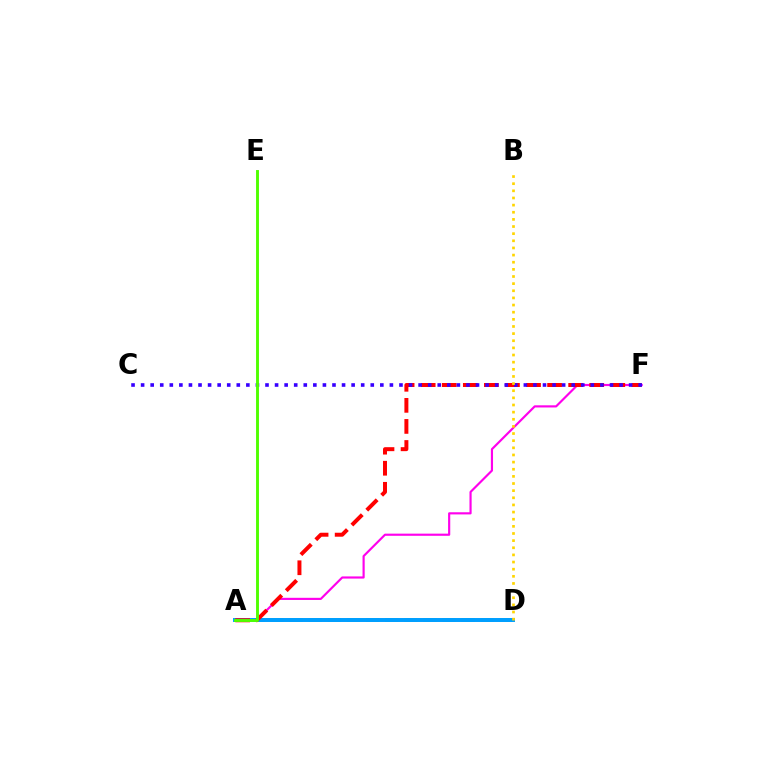{('A', 'D'): [{'color': '#00ff86', 'line_style': 'dashed', 'thickness': 2.6}, {'color': '#009eff', 'line_style': 'solid', 'thickness': 2.85}], ('A', 'F'): [{'color': '#ff00ed', 'line_style': 'solid', 'thickness': 1.56}, {'color': '#ff0000', 'line_style': 'dashed', 'thickness': 2.86}], ('C', 'F'): [{'color': '#3700ff', 'line_style': 'dotted', 'thickness': 2.6}], ('A', 'E'): [{'color': '#4fff00', 'line_style': 'solid', 'thickness': 2.08}], ('B', 'D'): [{'color': '#ffd500', 'line_style': 'dotted', 'thickness': 1.94}]}